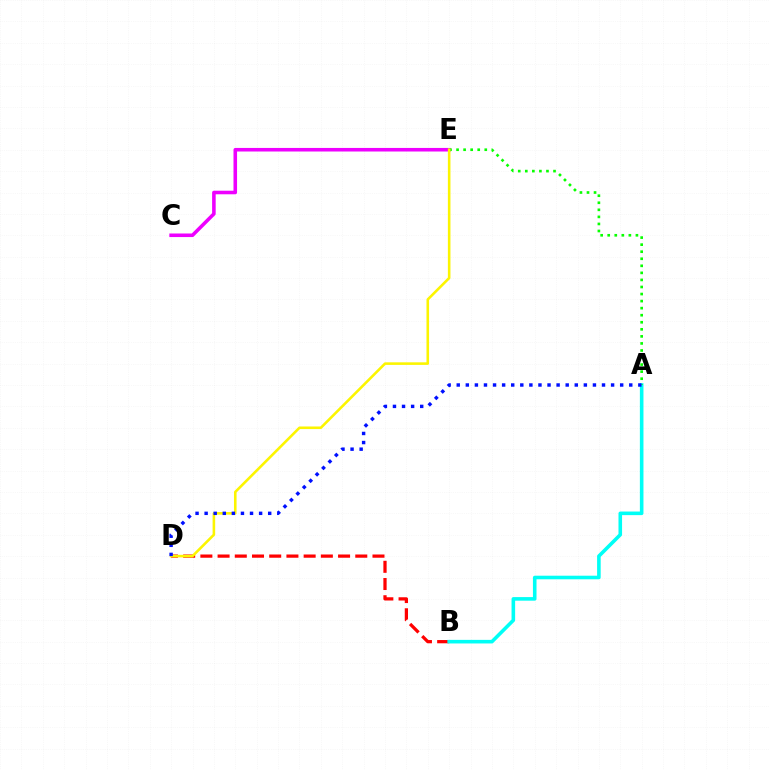{('B', 'D'): [{'color': '#ff0000', 'line_style': 'dashed', 'thickness': 2.34}], ('A', 'B'): [{'color': '#00fff6', 'line_style': 'solid', 'thickness': 2.58}], ('C', 'E'): [{'color': '#ee00ff', 'line_style': 'solid', 'thickness': 2.57}], ('A', 'E'): [{'color': '#08ff00', 'line_style': 'dotted', 'thickness': 1.92}], ('D', 'E'): [{'color': '#fcf500', 'line_style': 'solid', 'thickness': 1.86}], ('A', 'D'): [{'color': '#0010ff', 'line_style': 'dotted', 'thickness': 2.47}]}